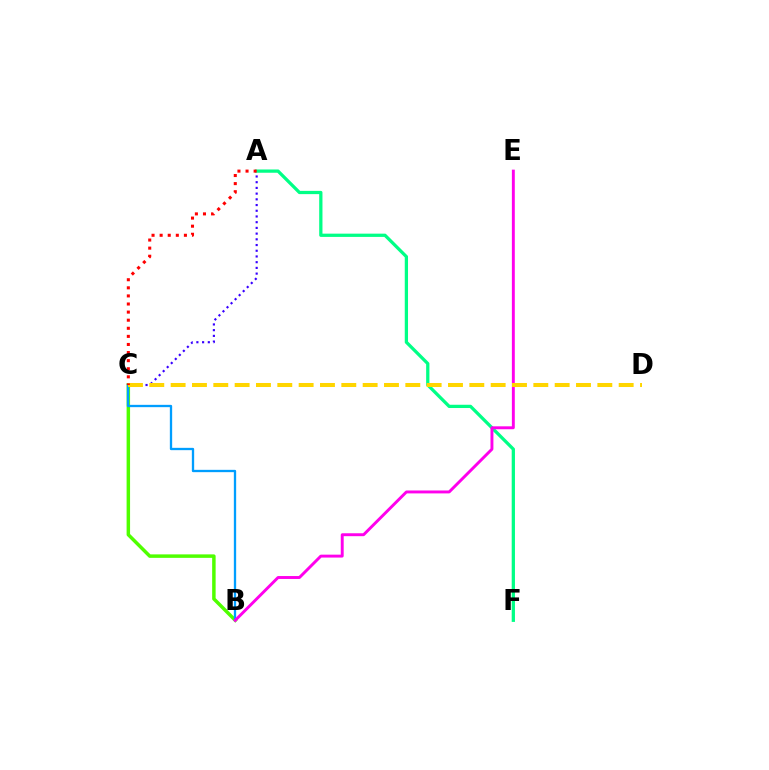{('A', 'C'): [{'color': '#3700ff', 'line_style': 'dotted', 'thickness': 1.55}, {'color': '#ff0000', 'line_style': 'dotted', 'thickness': 2.2}], ('A', 'F'): [{'color': '#00ff86', 'line_style': 'solid', 'thickness': 2.35}], ('B', 'C'): [{'color': '#4fff00', 'line_style': 'solid', 'thickness': 2.5}, {'color': '#009eff', 'line_style': 'solid', 'thickness': 1.67}], ('B', 'E'): [{'color': '#ff00ed', 'line_style': 'solid', 'thickness': 2.1}], ('C', 'D'): [{'color': '#ffd500', 'line_style': 'dashed', 'thickness': 2.9}]}